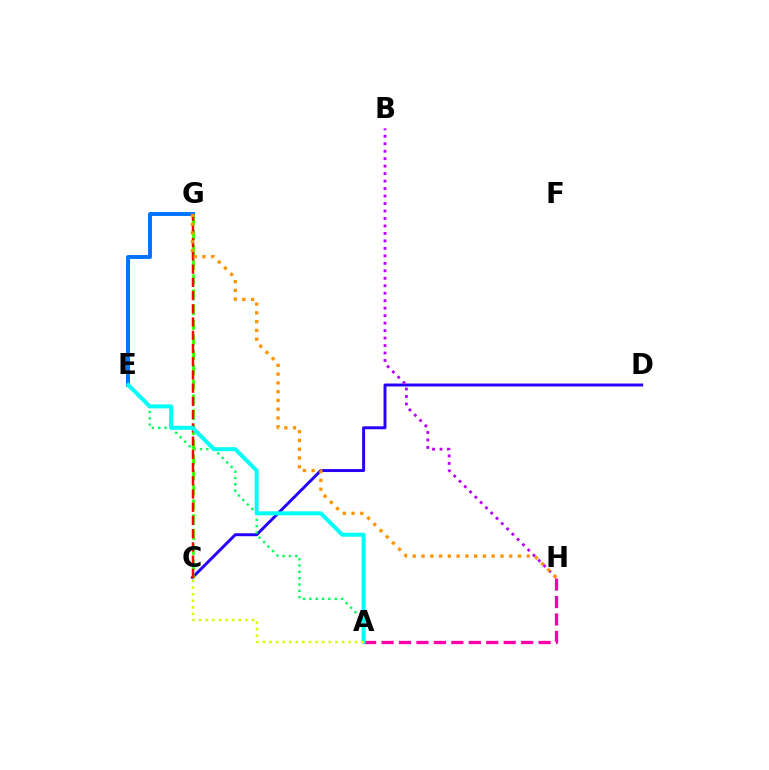{('C', 'D'): [{'color': '#2500ff', 'line_style': 'solid', 'thickness': 2.12}], ('A', 'E'): [{'color': '#00ff5c', 'line_style': 'dotted', 'thickness': 1.72}, {'color': '#00fff6', 'line_style': 'solid', 'thickness': 2.89}], ('E', 'G'): [{'color': '#0074ff', 'line_style': 'solid', 'thickness': 2.83}], ('C', 'G'): [{'color': '#3dff00', 'line_style': 'dashed', 'thickness': 2.04}, {'color': '#ff0000', 'line_style': 'dashed', 'thickness': 1.8}], ('B', 'H'): [{'color': '#b900ff', 'line_style': 'dotted', 'thickness': 2.03}], ('A', 'H'): [{'color': '#ff00ac', 'line_style': 'dashed', 'thickness': 2.37}], ('G', 'H'): [{'color': '#ff9400', 'line_style': 'dotted', 'thickness': 2.38}], ('A', 'C'): [{'color': '#d1ff00', 'line_style': 'dotted', 'thickness': 1.79}]}